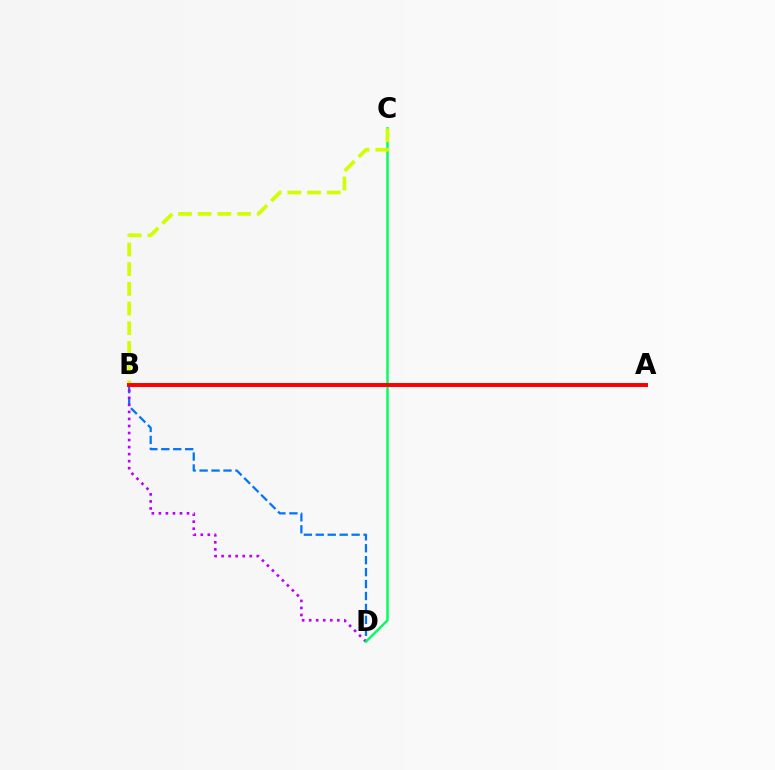{('B', 'D'): [{'color': '#0074ff', 'line_style': 'dashed', 'thickness': 1.62}, {'color': '#b900ff', 'line_style': 'dotted', 'thickness': 1.91}], ('C', 'D'): [{'color': '#00ff5c', 'line_style': 'solid', 'thickness': 1.75}], ('B', 'C'): [{'color': '#d1ff00', 'line_style': 'dashed', 'thickness': 2.68}], ('A', 'B'): [{'color': '#ff0000', 'line_style': 'solid', 'thickness': 2.85}]}